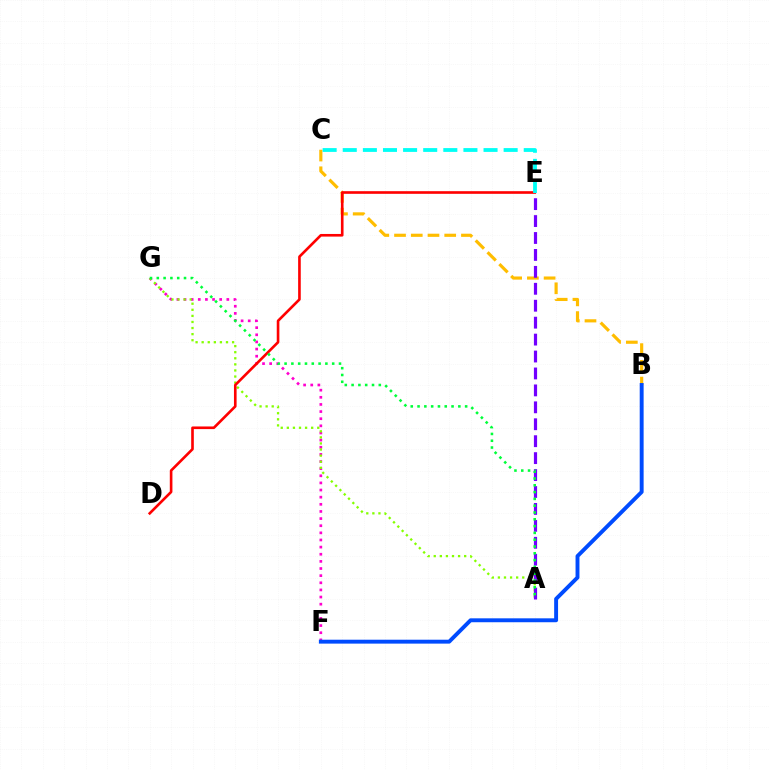{('F', 'G'): [{'color': '#ff00cf', 'line_style': 'dotted', 'thickness': 1.94}], ('A', 'G'): [{'color': '#84ff00', 'line_style': 'dotted', 'thickness': 1.65}, {'color': '#00ff39', 'line_style': 'dotted', 'thickness': 1.85}], ('B', 'C'): [{'color': '#ffbd00', 'line_style': 'dashed', 'thickness': 2.27}], ('A', 'E'): [{'color': '#7200ff', 'line_style': 'dashed', 'thickness': 2.3}], ('D', 'E'): [{'color': '#ff0000', 'line_style': 'solid', 'thickness': 1.89}], ('B', 'F'): [{'color': '#004bff', 'line_style': 'solid', 'thickness': 2.82}], ('C', 'E'): [{'color': '#00fff6', 'line_style': 'dashed', 'thickness': 2.73}]}